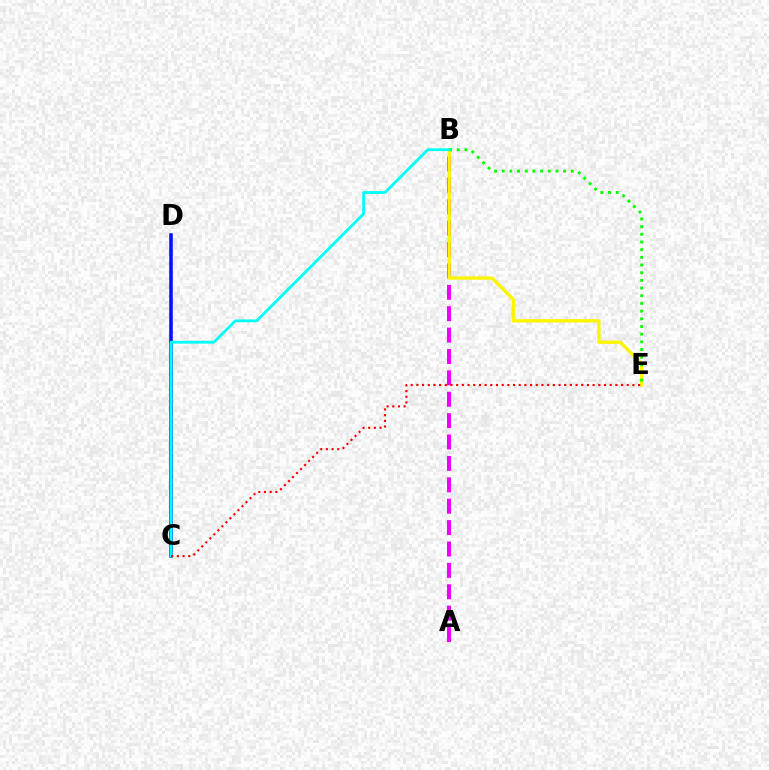{('C', 'D'): [{'color': '#0010ff', 'line_style': 'solid', 'thickness': 2.56}], ('A', 'B'): [{'color': '#ee00ff', 'line_style': 'dashed', 'thickness': 2.91}], ('B', 'E'): [{'color': '#fcf500', 'line_style': 'solid', 'thickness': 2.39}, {'color': '#08ff00', 'line_style': 'dotted', 'thickness': 2.09}], ('B', 'C'): [{'color': '#00fff6', 'line_style': 'solid', 'thickness': 2.01}], ('C', 'E'): [{'color': '#ff0000', 'line_style': 'dotted', 'thickness': 1.54}]}